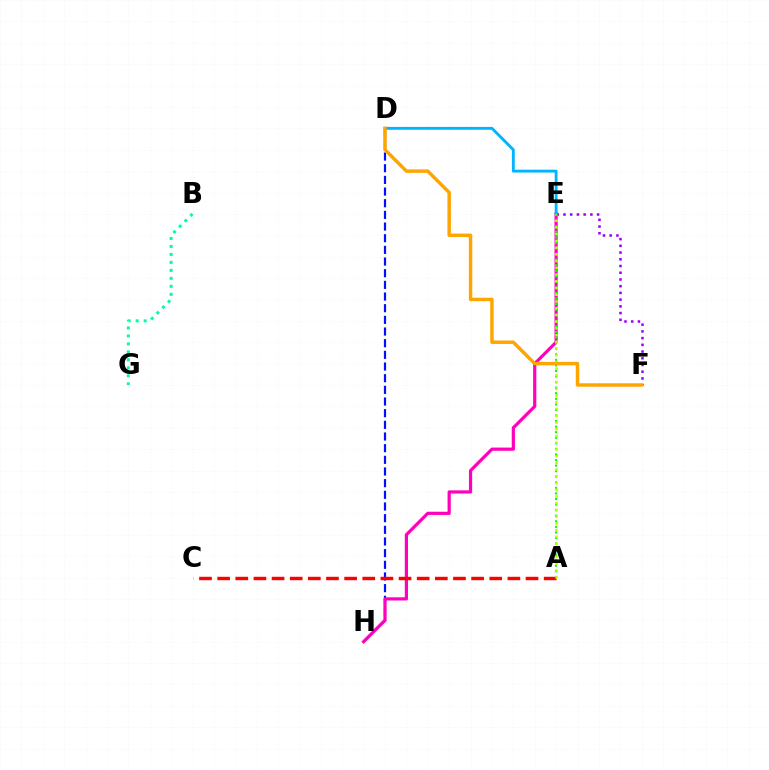{('D', 'H'): [{'color': '#0010ff', 'line_style': 'dashed', 'thickness': 1.58}], ('E', 'H'): [{'color': '#ff00bd', 'line_style': 'solid', 'thickness': 2.3}], ('E', 'F'): [{'color': '#9b00ff', 'line_style': 'dotted', 'thickness': 1.83}], ('D', 'E'): [{'color': '#00b5ff', 'line_style': 'solid', 'thickness': 2.06}], ('A', 'E'): [{'color': '#08ff00', 'line_style': 'dotted', 'thickness': 1.51}, {'color': '#b3ff00', 'line_style': 'dotted', 'thickness': 1.83}], ('A', 'C'): [{'color': '#ff0000', 'line_style': 'dashed', 'thickness': 2.46}], ('D', 'F'): [{'color': '#ffa500', 'line_style': 'solid', 'thickness': 2.48}], ('B', 'G'): [{'color': '#00ff9d', 'line_style': 'dotted', 'thickness': 2.17}]}